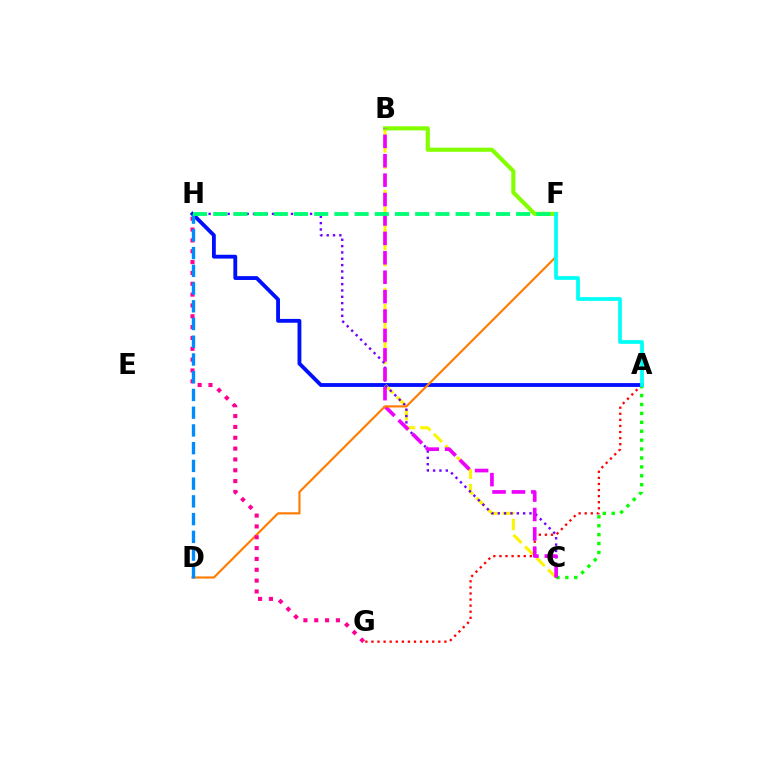{('A', 'G'): [{'color': '#ff0000', 'line_style': 'dotted', 'thickness': 1.65}], ('A', 'C'): [{'color': '#08ff00', 'line_style': 'dotted', 'thickness': 2.42}], ('A', 'H'): [{'color': '#0010ff', 'line_style': 'solid', 'thickness': 2.76}], ('B', 'C'): [{'color': '#fcf500', 'line_style': 'dashed', 'thickness': 2.21}, {'color': '#ee00ff', 'line_style': 'dashed', 'thickness': 2.64}], ('B', 'F'): [{'color': '#84ff00', 'line_style': 'solid', 'thickness': 2.97}], ('C', 'H'): [{'color': '#7200ff', 'line_style': 'dotted', 'thickness': 1.72}], ('D', 'F'): [{'color': '#ff7c00', 'line_style': 'solid', 'thickness': 1.55}], ('G', 'H'): [{'color': '#ff0094', 'line_style': 'dotted', 'thickness': 2.94}], ('A', 'F'): [{'color': '#00fff6', 'line_style': 'solid', 'thickness': 2.69}], ('D', 'H'): [{'color': '#008cff', 'line_style': 'dashed', 'thickness': 2.41}], ('F', 'H'): [{'color': '#00ff74', 'line_style': 'dashed', 'thickness': 2.74}]}